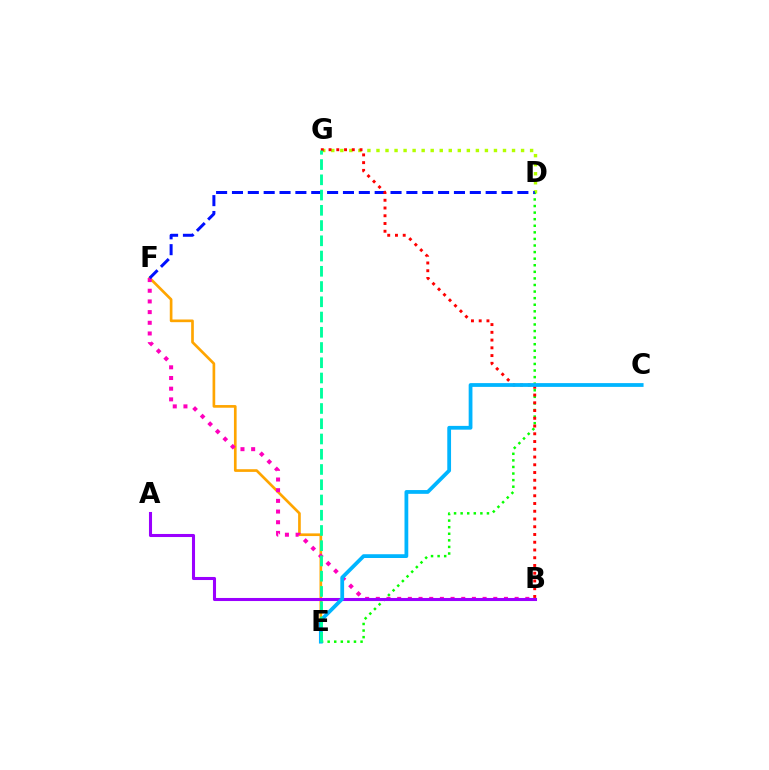{('E', 'F'): [{'color': '#ffa500', 'line_style': 'solid', 'thickness': 1.93}], ('B', 'F'): [{'color': '#ff00bd', 'line_style': 'dotted', 'thickness': 2.9}], ('D', 'G'): [{'color': '#b3ff00', 'line_style': 'dotted', 'thickness': 2.46}], ('D', 'E'): [{'color': '#08ff00', 'line_style': 'dotted', 'thickness': 1.79}], ('D', 'F'): [{'color': '#0010ff', 'line_style': 'dashed', 'thickness': 2.15}], ('A', 'B'): [{'color': '#9b00ff', 'line_style': 'solid', 'thickness': 2.21}], ('B', 'G'): [{'color': '#ff0000', 'line_style': 'dotted', 'thickness': 2.1}], ('C', 'E'): [{'color': '#00b5ff', 'line_style': 'solid', 'thickness': 2.72}], ('E', 'G'): [{'color': '#00ff9d', 'line_style': 'dashed', 'thickness': 2.07}]}